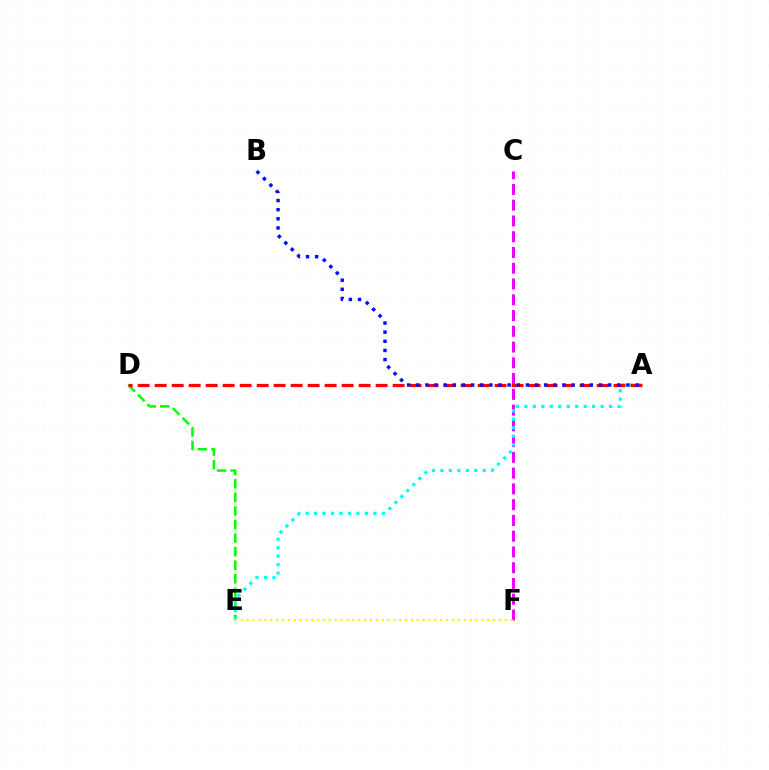{('D', 'E'): [{'color': '#08ff00', 'line_style': 'dashed', 'thickness': 1.84}], ('C', 'F'): [{'color': '#ee00ff', 'line_style': 'dashed', 'thickness': 2.14}], ('A', 'E'): [{'color': '#00fff6', 'line_style': 'dotted', 'thickness': 2.3}], ('A', 'D'): [{'color': '#ff0000', 'line_style': 'dashed', 'thickness': 2.31}], ('A', 'B'): [{'color': '#0010ff', 'line_style': 'dotted', 'thickness': 2.48}], ('E', 'F'): [{'color': '#fcf500', 'line_style': 'dotted', 'thickness': 1.59}]}